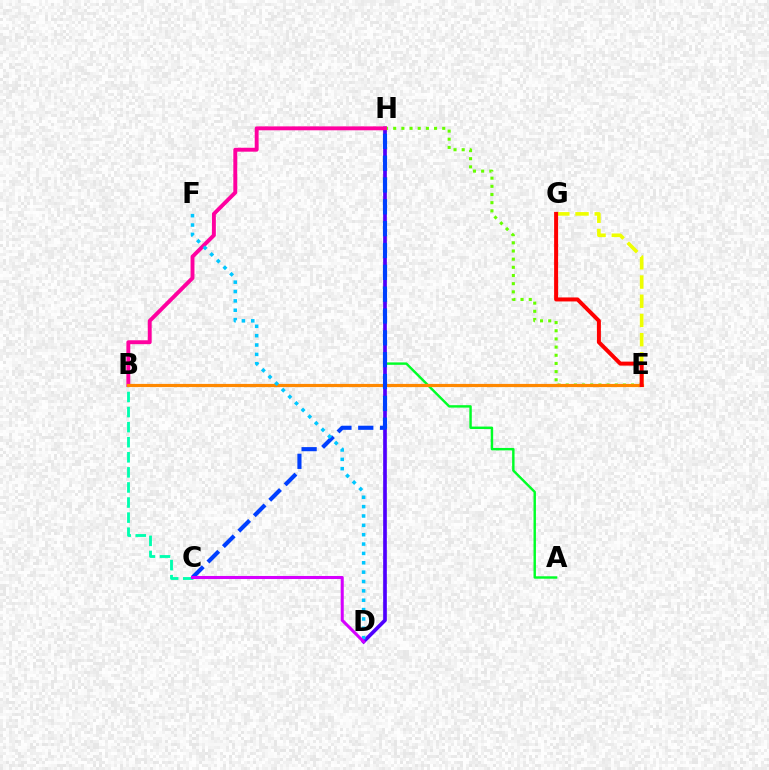{('A', 'H'): [{'color': '#00ff27', 'line_style': 'solid', 'thickness': 1.75}], ('D', 'H'): [{'color': '#4f00ff', 'line_style': 'solid', 'thickness': 2.65}], ('B', 'C'): [{'color': '#00ffaf', 'line_style': 'dashed', 'thickness': 2.05}], ('E', 'H'): [{'color': '#66ff00', 'line_style': 'dotted', 'thickness': 2.22}], ('B', 'H'): [{'color': '#ff00a0', 'line_style': 'solid', 'thickness': 2.81}], ('B', 'E'): [{'color': '#ff8800', 'line_style': 'solid', 'thickness': 2.29}], ('E', 'G'): [{'color': '#eeff00', 'line_style': 'dashed', 'thickness': 2.61}, {'color': '#ff0000', 'line_style': 'solid', 'thickness': 2.88}], ('C', 'H'): [{'color': '#003fff', 'line_style': 'dashed', 'thickness': 2.97}], ('D', 'F'): [{'color': '#00c7ff', 'line_style': 'dotted', 'thickness': 2.54}], ('C', 'D'): [{'color': '#d600ff', 'line_style': 'solid', 'thickness': 2.19}]}